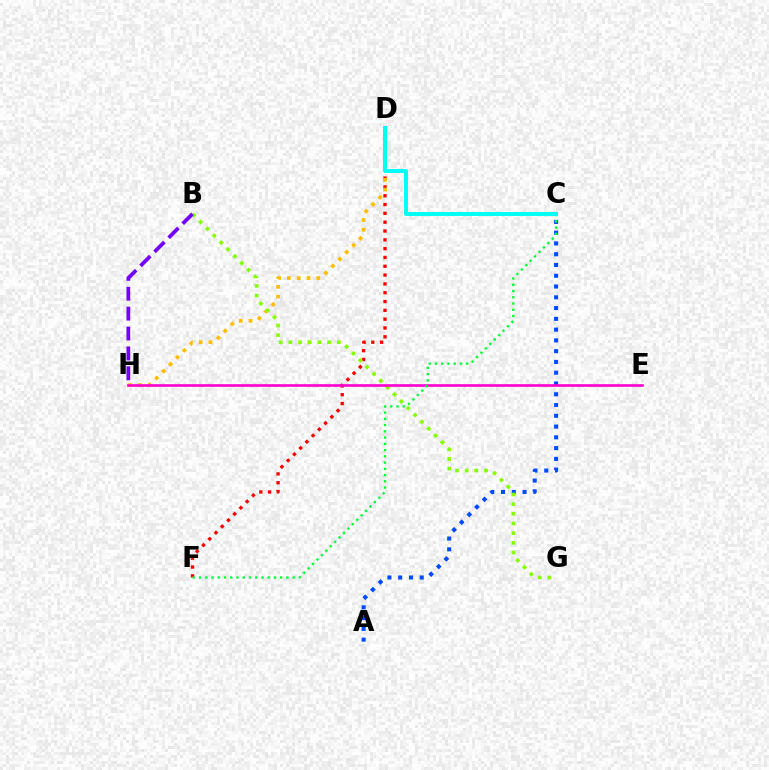{('A', 'C'): [{'color': '#004bff', 'line_style': 'dotted', 'thickness': 2.93}], ('D', 'F'): [{'color': '#ff0000', 'line_style': 'dotted', 'thickness': 2.4}], ('D', 'H'): [{'color': '#ffbd00', 'line_style': 'dotted', 'thickness': 2.66}], ('B', 'G'): [{'color': '#84ff00', 'line_style': 'dotted', 'thickness': 2.63}], ('B', 'H'): [{'color': '#7200ff', 'line_style': 'dashed', 'thickness': 2.7}], ('E', 'H'): [{'color': '#ff00cf', 'line_style': 'solid', 'thickness': 1.9}], ('C', 'F'): [{'color': '#00ff39', 'line_style': 'dotted', 'thickness': 1.7}], ('C', 'D'): [{'color': '#00fff6', 'line_style': 'solid', 'thickness': 2.84}]}